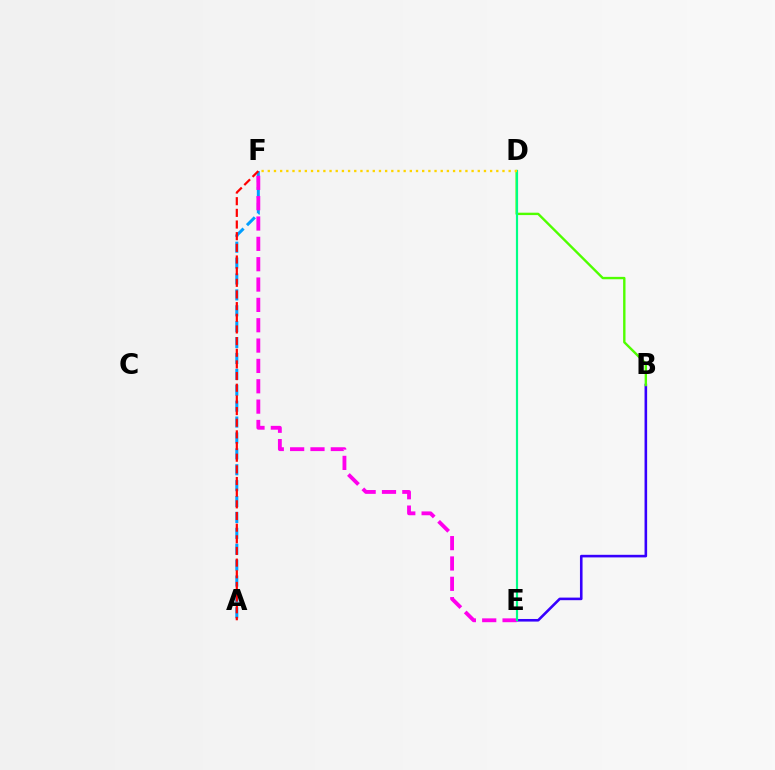{('B', 'E'): [{'color': '#3700ff', 'line_style': 'solid', 'thickness': 1.87}], ('B', 'D'): [{'color': '#4fff00', 'line_style': 'solid', 'thickness': 1.72}], ('A', 'F'): [{'color': '#009eff', 'line_style': 'dashed', 'thickness': 2.16}, {'color': '#ff0000', 'line_style': 'dashed', 'thickness': 1.58}], ('E', 'F'): [{'color': '#ff00ed', 'line_style': 'dashed', 'thickness': 2.76}], ('D', 'E'): [{'color': '#00ff86', 'line_style': 'solid', 'thickness': 1.57}], ('D', 'F'): [{'color': '#ffd500', 'line_style': 'dotted', 'thickness': 1.68}]}